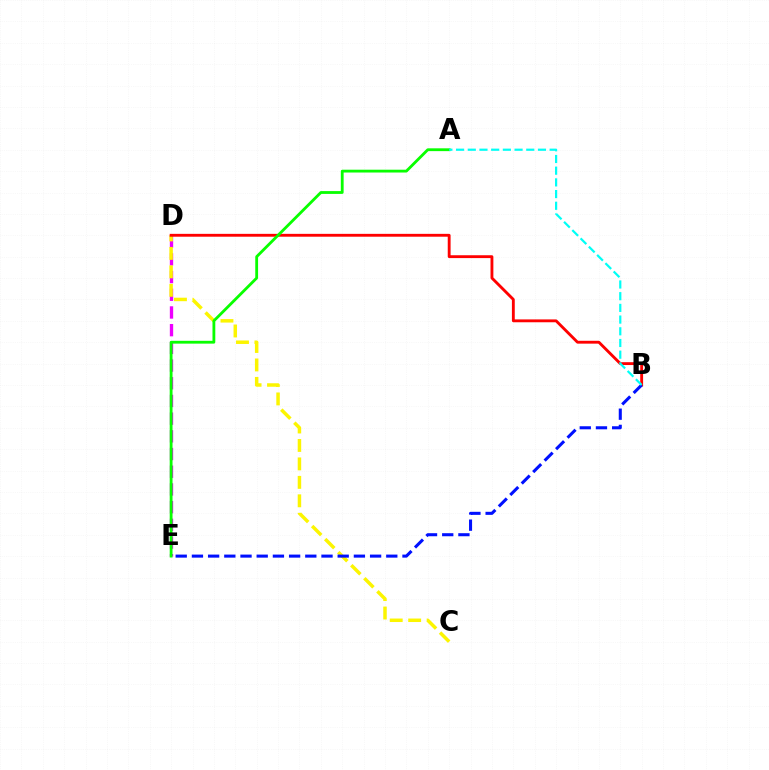{('D', 'E'): [{'color': '#ee00ff', 'line_style': 'dashed', 'thickness': 2.4}], ('C', 'D'): [{'color': '#fcf500', 'line_style': 'dashed', 'thickness': 2.51}], ('B', 'D'): [{'color': '#ff0000', 'line_style': 'solid', 'thickness': 2.06}], ('A', 'E'): [{'color': '#08ff00', 'line_style': 'solid', 'thickness': 2.03}], ('B', 'E'): [{'color': '#0010ff', 'line_style': 'dashed', 'thickness': 2.2}], ('A', 'B'): [{'color': '#00fff6', 'line_style': 'dashed', 'thickness': 1.59}]}